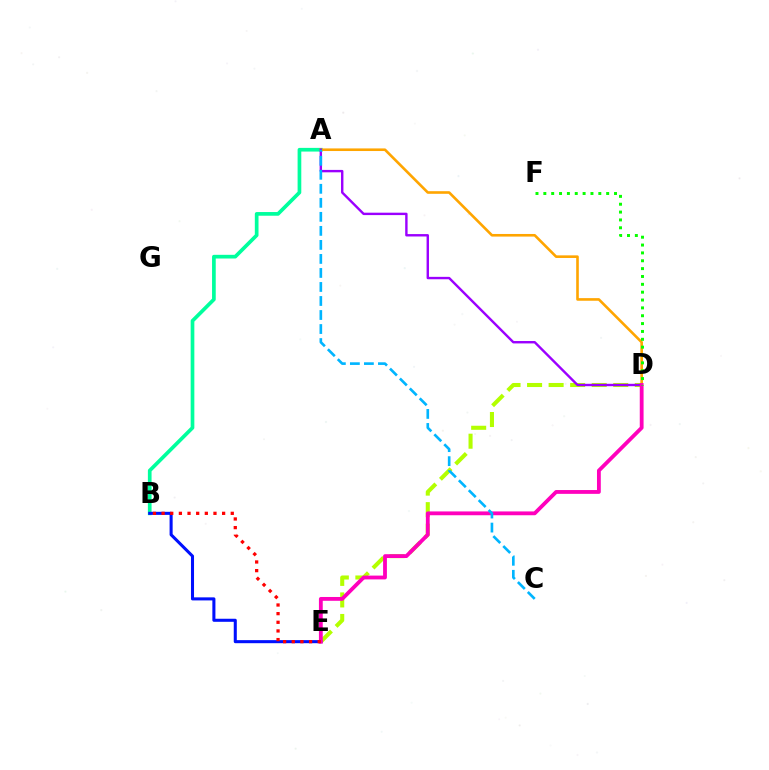{('A', 'B'): [{'color': '#00ff9d', 'line_style': 'solid', 'thickness': 2.66}], ('A', 'D'): [{'color': '#ffa500', 'line_style': 'solid', 'thickness': 1.89}, {'color': '#9b00ff', 'line_style': 'solid', 'thickness': 1.73}], ('D', 'E'): [{'color': '#b3ff00', 'line_style': 'dashed', 'thickness': 2.93}, {'color': '#ff00bd', 'line_style': 'solid', 'thickness': 2.75}], ('B', 'E'): [{'color': '#0010ff', 'line_style': 'solid', 'thickness': 2.2}, {'color': '#ff0000', 'line_style': 'dotted', 'thickness': 2.35}], ('A', 'C'): [{'color': '#00b5ff', 'line_style': 'dashed', 'thickness': 1.9}], ('D', 'F'): [{'color': '#08ff00', 'line_style': 'dotted', 'thickness': 2.13}]}